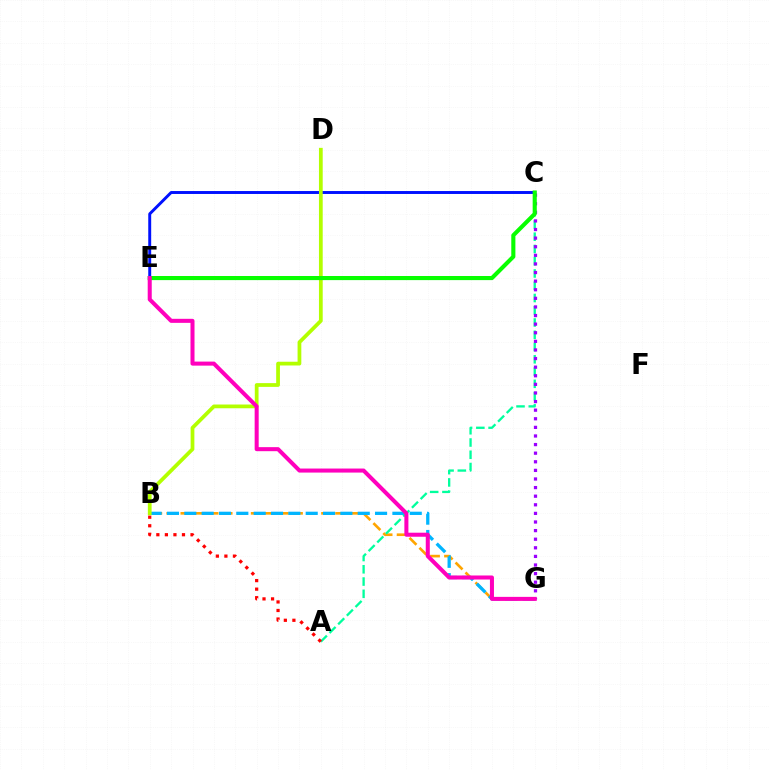{('B', 'G'): [{'color': '#ffa500', 'line_style': 'dashed', 'thickness': 1.91}, {'color': '#00b5ff', 'line_style': 'dashed', 'thickness': 2.36}], ('C', 'E'): [{'color': '#0010ff', 'line_style': 'solid', 'thickness': 2.11}, {'color': '#08ff00', 'line_style': 'solid', 'thickness': 2.95}], ('A', 'C'): [{'color': '#00ff9d', 'line_style': 'dashed', 'thickness': 1.67}], ('B', 'D'): [{'color': '#b3ff00', 'line_style': 'solid', 'thickness': 2.7}], ('C', 'G'): [{'color': '#9b00ff', 'line_style': 'dotted', 'thickness': 2.34}], ('E', 'G'): [{'color': '#ff00bd', 'line_style': 'solid', 'thickness': 2.91}], ('A', 'B'): [{'color': '#ff0000', 'line_style': 'dotted', 'thickness': 2.32}]}